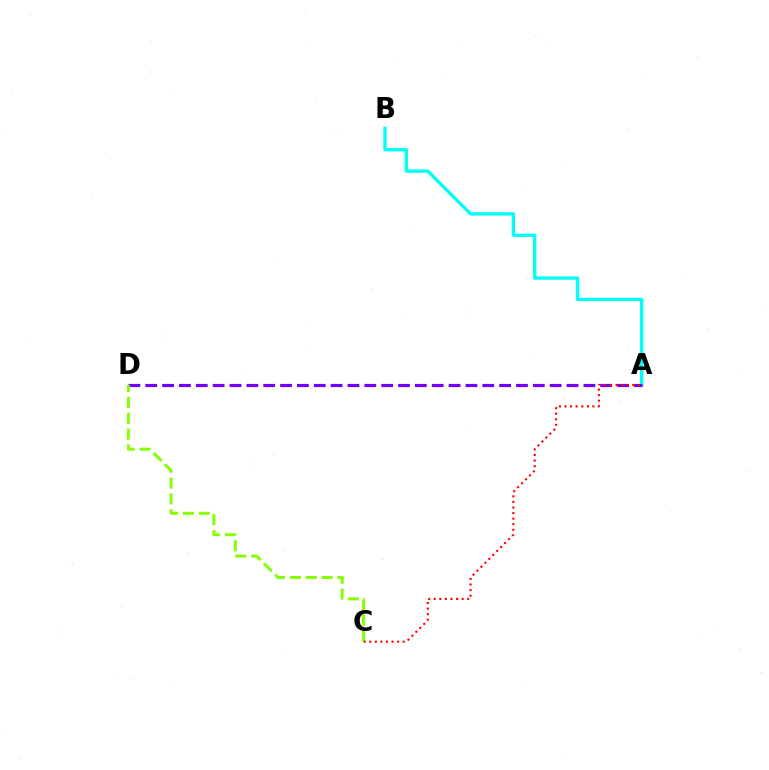{('A', 'B'): [{'color': '#00fff6', 'line_style': 'solid', 'thickness': 2.4}], ('A', 'D'): [{'color': '#7200ff', 'line_style': 'dashed', 'thickness': 2.29}], ('C', 'D'): [{'color': '#84ff00', 'line_style': 'dashed', 'thickness': 2.15}], ('A', 'C'): [{'color': '#ff0000', 'line_style': 'dotted', 'thickness': 1.51}]}